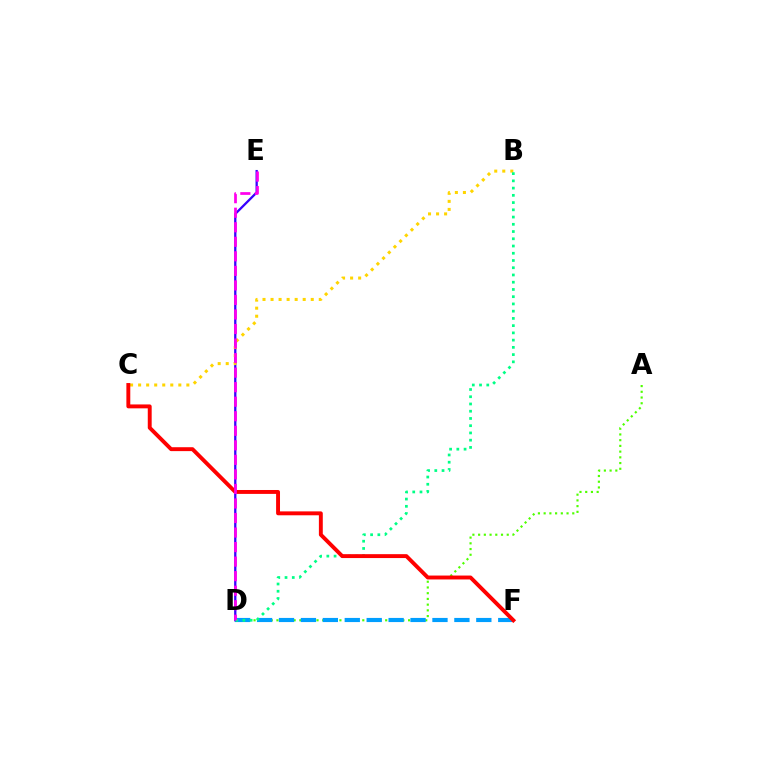{('A', 'D'): [{'color': '#4fff00', 'line_style': 'dotted', 'thickness': 1.55}], ('D', 'F'): [{'color': '#009eff', 'line_style': 'dashed', 'thickness': 2.98}], ('D', 'E'): [{'color': '#3700ff', 'line_style': 'solid', 'thickness': 1.65}, {'color': '#ff00ed', 'line_style': 'dashed', 'thickness': 1.97}], ('B', 'C'): [{'color': '#ffd500', 'line_style': 'dotted', 'thickness': 2.18}], ('B', 'D'): [{'color': '#00ff86', 'line_style': 'dotted', 'thickness': 1.97}], ('C', 'F'): [{'color': '#ff0000', 'line_style': 'solid', 'thickness': 2.81}]}